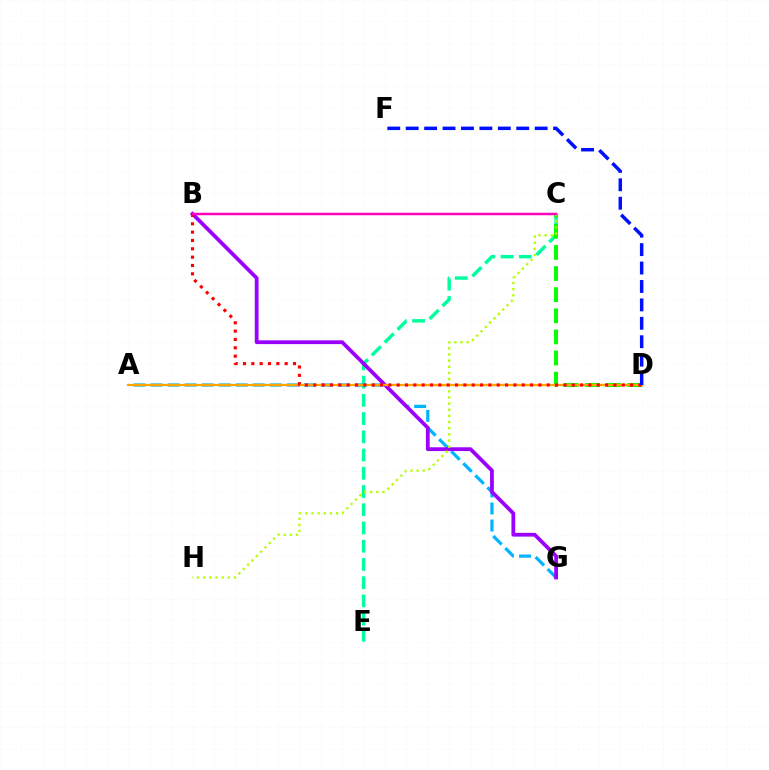{('C', 'E'): [{'color': '#00ff9d', 'line_style': 'dashed', 'thickness': 2.48}], ('A', 'G'): [{'color': '#00b5ff', 'line_style': 'dashed', 'thickness': 2.31}], ('B', 'G'): [{'color': '#9b00ff', 'line_style': 'solid', 'thickness': 2.72}], ('C', 'D'): [{'color': '#08ff00', 'line_style': 'dashed', 'thickness': 2.87}], ('A', 'D'): [{'color': '#ffa500', 'line_style': 'solid', 'thickness': 1.64}], ('C', 'H'): [{'color': '#b3ff00', 'line_style': 'dotted', 'thickness': 1.67}], ('B', 'D'): [{'color': '#ff0000', 'line_style': 'dotted', 'thickness': 2.27}], ('D', 'F'): [{'color': '#0010ff', 'line_style': 'dashed', 'thickness': 2.5}], ('B', 'C'): [{'color': '#ff00bd', 'line_style': 'solid', 'thickness': 1.79}]}